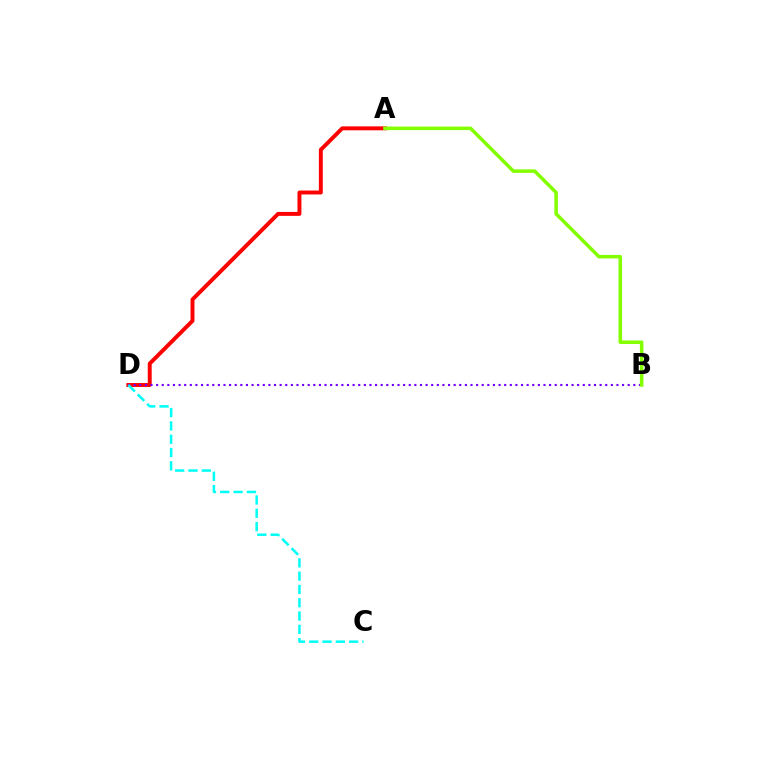{('A', 'D'): [{'color': '#ff0000', 'line_style': 'solid', 'thickness': 2.83}], ('B', 'D'): [{'color': '#7200ff', 'line_style': 'dotted', 'thickness': 1.53}], ('C', 'D'): [{'color': '#00fff6', 'line_style': 'dashed', 'thickness': 1.81}], ('A', 'B'): [{'color': '#84ff00', 'line_style': 'solid', 'thickness': 2.55}]}